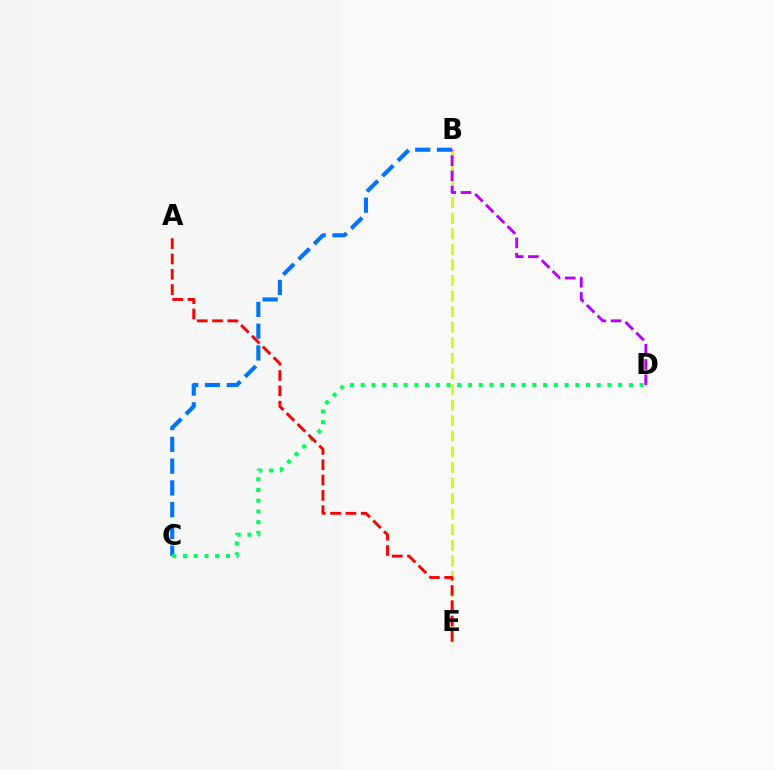{('B', 'E'): [{'color': '#d1ff00', 'line_style': 'dashed', 'thickness': 2.12}], ('B', 'C'): [{'color': '#0074ff', 'line_style': 'dashed', 'thickness': 2.96}], ('C', 'D'): [{'color': '#00ff5c', 'line_style': 'dotted', 'thickness': 2.91}], ('B', 'D'): [{'color': '#b900ff', 'line_style': 'dashed', 'thickness': 2.07}], ('A', 'E'): [{'color': '#ff0000', 'line_style': 'dashed', 'thickness': 2.08}]}